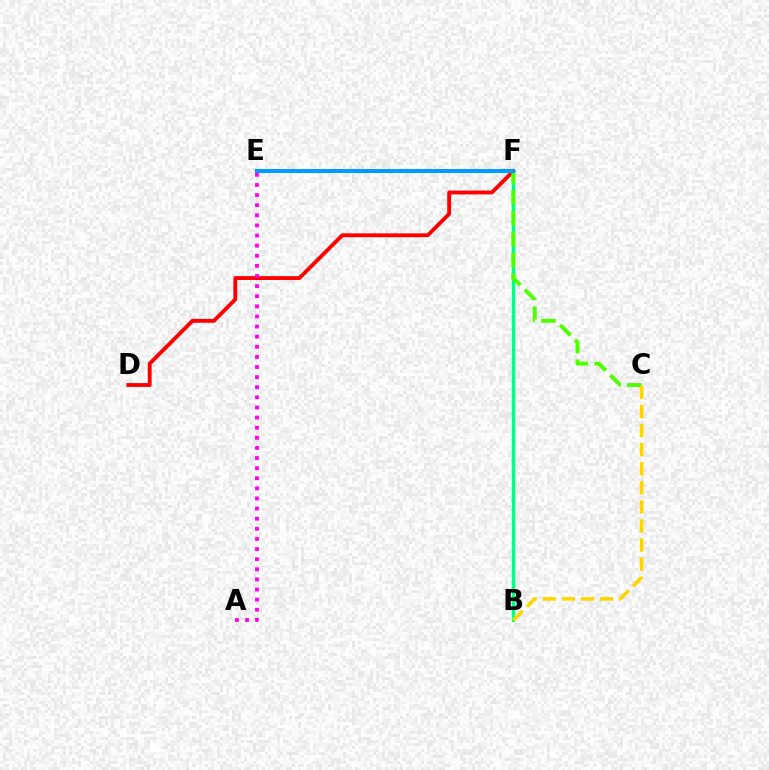{('D', 'F'): [{'color': '#ff0000', 'line_style': 'solid', 'thickness': 2.78}], ('B', 'F'): [{'color': '#00ff86', 'line_style': 'solid', 'thickness': 2.44}], ('C', 'F'): [{'color': '#4fff00', 'line_style': 'dashed', 'thickness': 2.83}], ('B', 'C'): [{'color': '#ffd500', 'line_style': 'dashed', 'thickness': 2.59}], ('A', 'E'): [{'color': '#ff00ed', 'line_style': 'dotted', 'thickness': 2.75}], ('E', 'F'): [{'color': '#3700ff', 'line_style': 'solid', 'thickness': 2.79}, {'color': '#009eff', 'line_style': 'solid', 'thickness': 2.81}]}